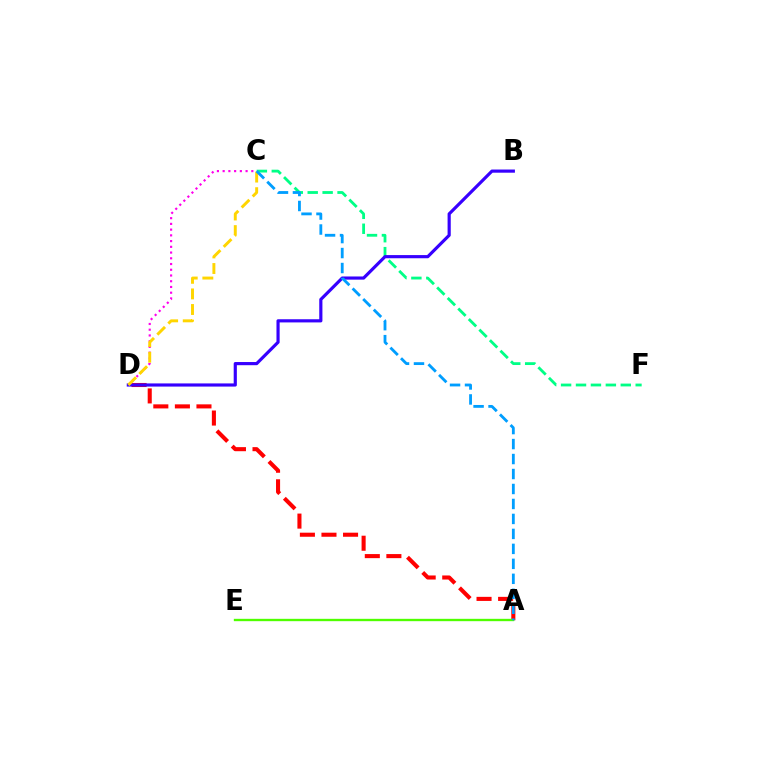{('A', 'D'): [{'color': '#ff0000', 'line_style': 'dashed', 'thickness': 2.93}], ('C', 'D'): [{'color': '#ff00ed', 'line_style': 'dotted', 'thickness': 1.56}, {'color': '#ffd500', 'line_style': 'dashed', 'thickness': 2.12}], ('C', 'F'): [{'color': '#00ff86', 'line_style': 'dashed', 'thickness': 2.03}], ('A', 'E'): [{'color': '#4fff00', 'line_style': 'solid', 'thickness': 1.7}], ('B', 'D'): [{'color': '#3700ff', 'line_style': 'solid', 'thickness': 2.28}], ('A', 'C'): [{'color': '#009eff', 'line_style': 'dashed', 'thickness': 2.03}]}